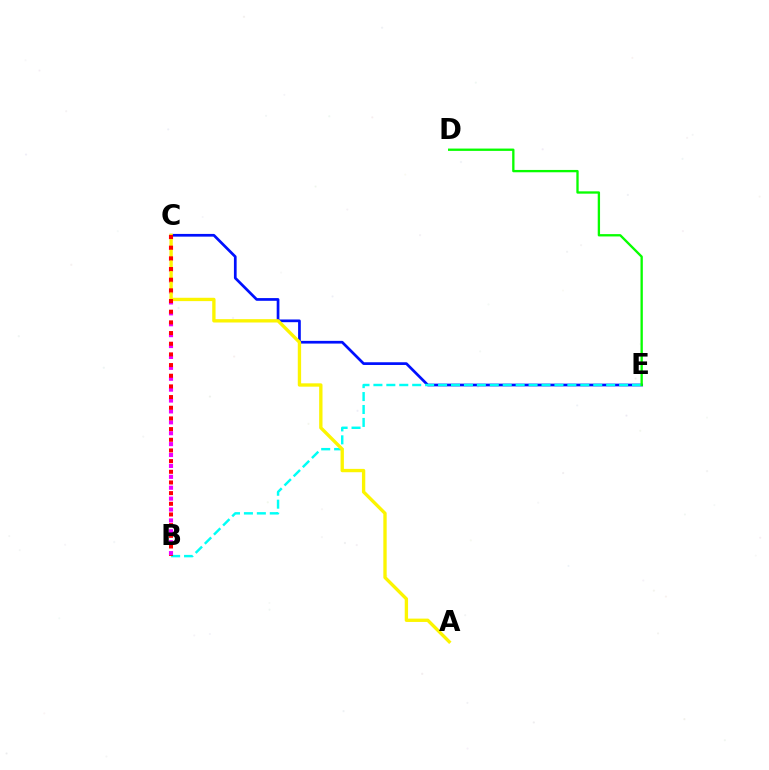{('B', 'C'): [{'color': '#ee00ff', 'line_style': 'dotted', 'thickness': 2.96}, {'color': '#ff0000', 'line_style': 'dotted', 'thickness': 2.9}], ('C', 'E'): [{'color': '#0010ff', 'line_style': 'solid', 'thickness': 1.95}], ('B', 'E'): [{'color': '#00fff6', 'line_style': 'dashed', 'thickness': 1.76}], ('A', 'C'): [{'color': '#fcf500', 'line_style': 'solid', 'thickness': 2.4}], ('D', 'E'): [{'color': '#08ff00', 'line_style': 'solid', 'thickness': 1.68}]}